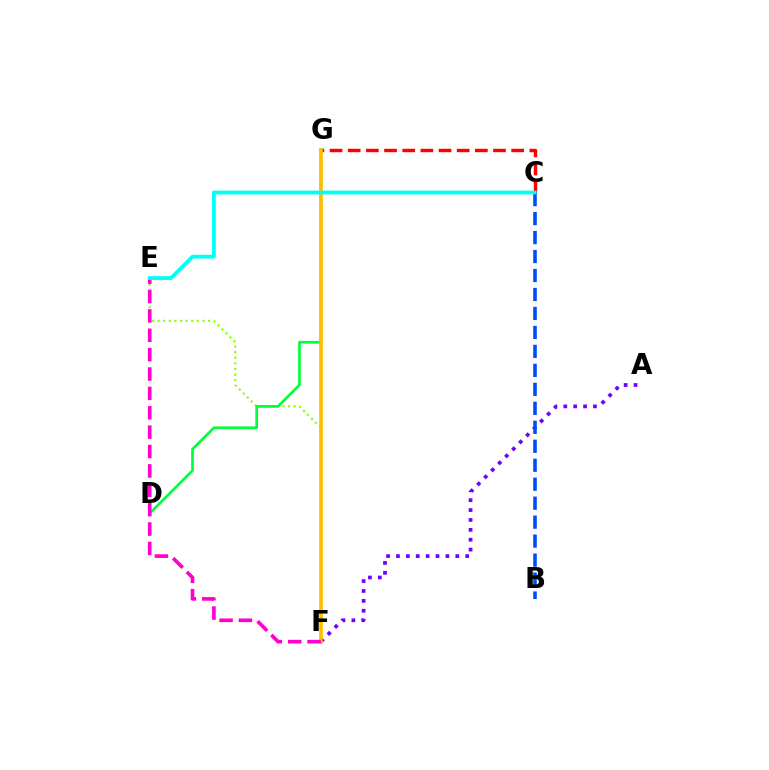{('C', 'G'): [{'color': '#ff0000', 'line_style': 'dashed', 'thickness': 2.47}], ('E', 'F'): [{'color': '#84ff00', 'line_style': 'dotted', 'thickness': 1.53}, {'color': '#ff00cf', 'line_style': 'dashed', 'thickness': 2.63}], ('A', 'F'): [{'color': '#7200ff', 'line_style': 'dotted', 'thickness': 2.69}], ('B', 'C'): [{'color': '#004bff', 'line_style': 'dashed', 'thickness': 2.58}], ('D', 'G'): [{'color': '#00ff39', 'line_style': 'solid', 'thickness': 1.93}], ('F', 'G'): [{'color': '#ffbd00', 'line_style': 'solid', 'thickness': 2.6}], ('C', 'E'): [{'color': '#00fff6', 'line_style': 'solid', 'thickness': 2.72}]}